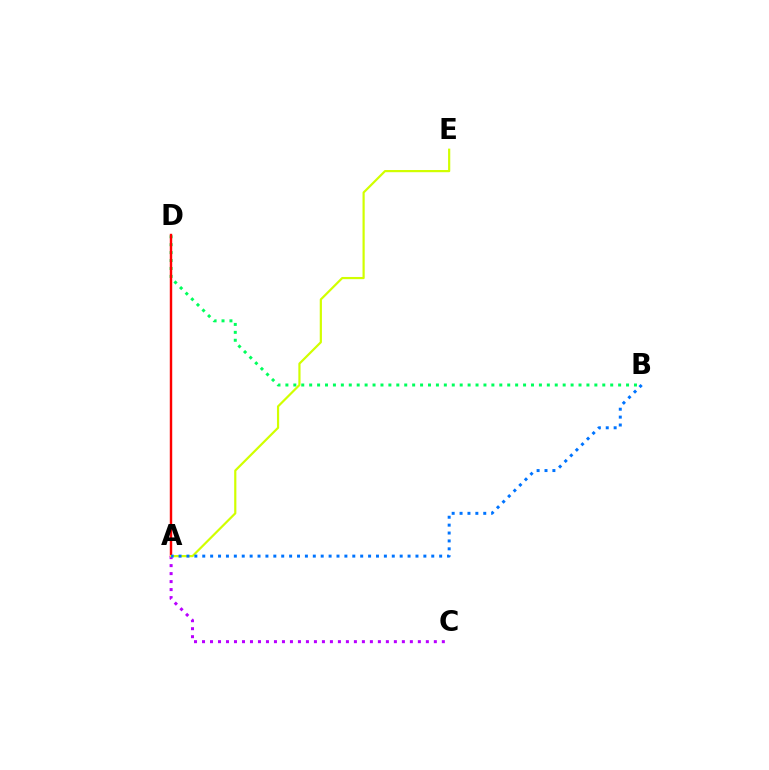{('B', 'D'): [{'color': '#00ff5c', 'line_style': 'dotted', 'thickness': 2.15}], ('A', 'D'): [{'color': '#ff0000', 'line_style': 'solid', 'thickness': 1.75}], ('A', 'C'): [{'color': '#b900ff', 'line_style': 'dotted', 'thickness': 2.17}], ('A', 'E'): [{'color': '#d1ff00', 'line_style': 'solid', 'thickness': 1.58}], ('A', 'B'): [{'color': '#0074ff', 'line_style': 'dotted', 'thickness': 2.15}]}